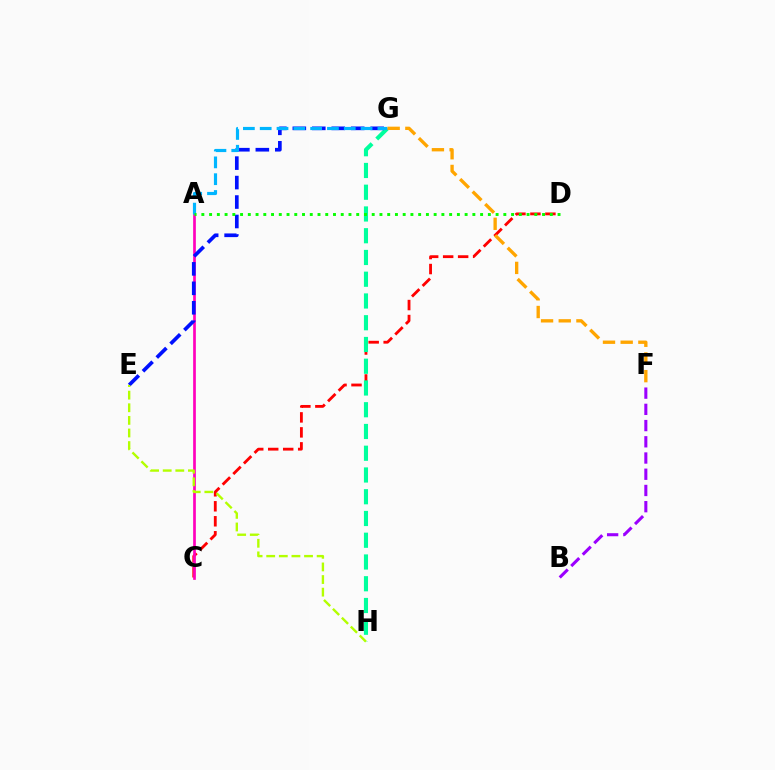{('C', 'D'): [{'color': '#ff0000', 'line_style': 'dashed', 'thickness': 2.04}], ('G', 'H'): [{'color': '#00ff9d', 'line_style': 'dashed', 'thickness': 2.95}], ('A', 'C'): [{'color': '#ff00bd', 'line_style': 'solid', 'thickness': 1.94}], ('E', 'G'): [{'color': '#0010ff', 'line_style': 'dashed', 'thickness': 2.64}], ('A', 'G'): [{'color': '#00b5ff', 'line_style': 'dashed', 'thickness': 2.28}], ('B', 'F'): [{'color': '#9b00ff', 'line_style': 'dashed', 'thickness': 2.2}], ('E', 'H'): [{'color': '#b3ff00', 'line_style': 'dashed', 'thickness': 1.71}], ('F', 'G'): [{'color': '#ffa500', 'line_style': 'dashed', 'thickness': 2.4}], ('A', 'D'): [{'color': '#08ff00', 'line_style': 'dotted', 'thickness': 2.1}]}